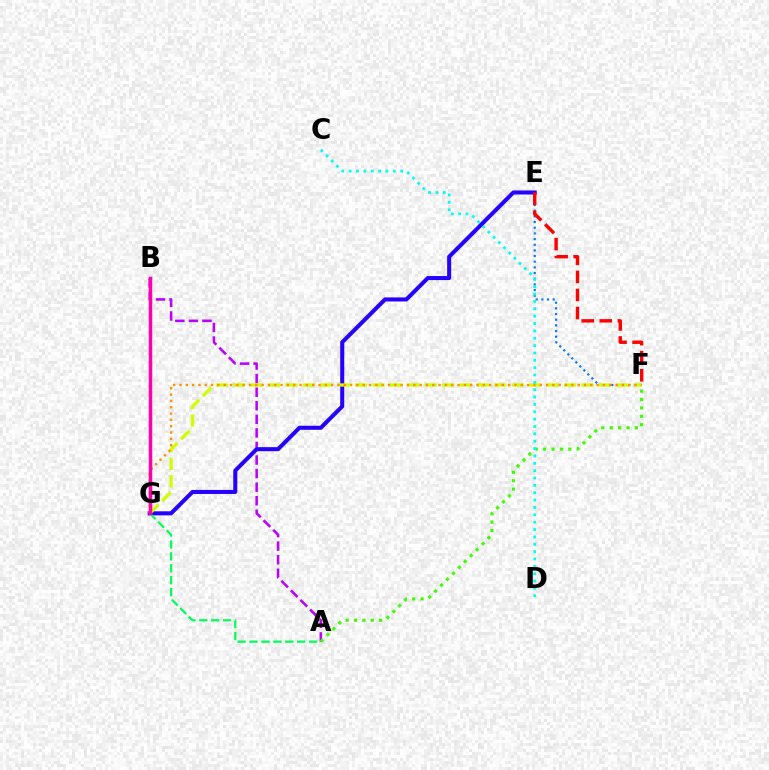{('A', 'B'): [{'color': '#b900ff', 'line_style': 'dashed', 'thickness': 1.84}], ('E', 'F'): [{'color': '#0074ff', 'line_style': 'dotted', 'thickness': 1.54}, {'color': '#ff0000', 'line_style': 'dashed', 'thickness': 2.45}], ('A', 'F'): [{'color': '#3dff00', 'line_style': 'dotted', 'thickness': 2.28}], ('E', 'G'): [{'color': '#2500ff', 'line_style': 'solid', 'thickness': 2.91}], ('F', 'G'): [{'color': '#d1ff00', 'line_style': 'dashed', 'thickness': 2.37}, {'color': '#ff9400', 'line_style': 'dotted', 'thickness': 1.72}], ('A', 'G'): [{'color': '#00ff5c', 'line_style': 'dashed', 'thickness': 1.62}], ('C', 'D'): [{'color': '#00fff6', 'line_style': 'dotted', 'thickness': 2.0}], ('B', 'G'): [{'color': '#ff00ac', 'line_style': 'solid', 'thickness': 2.51}]}